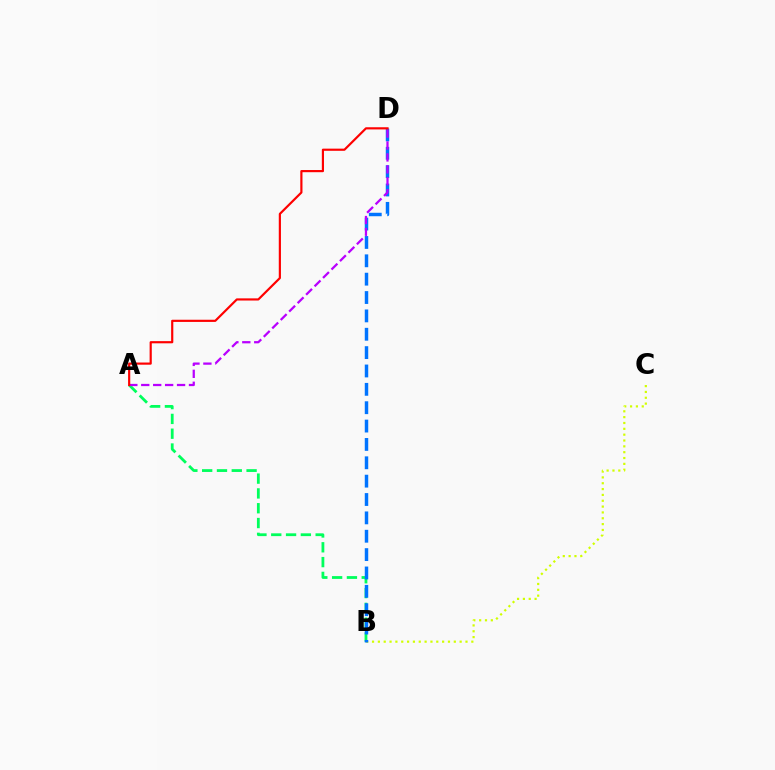{('A', 'B'): [{'color': '#00ff5c', 'line_style': 'dashed', 'thickness': 2.01}], ('B', 'C'): [{'color': '#d1ff00', 'line_style': 'dotted', 'thickness': 1.59}], ('B', 'D'): [{'color': '#0074ff', 'line_style': 'dashed', 'thickness': 2.49}], ('A', 'D'): [{'color': '#b900ff', 'line_style': 'dashed', 'thickness': 1.62}, {'color': '#ff0000', 'line_style': 'solid', 'thickness': 1.57}]}